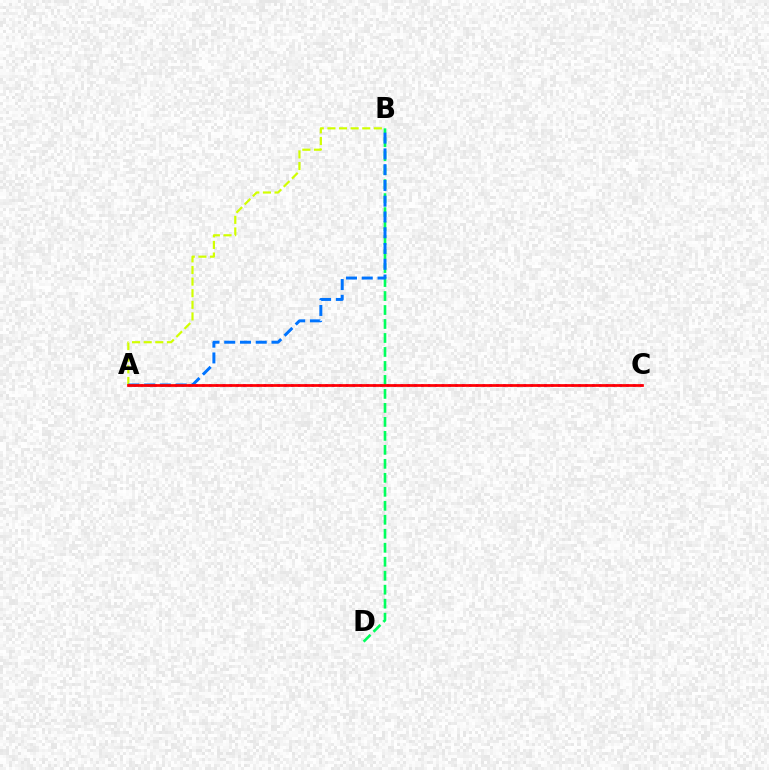{('B', 'D'): [{'color': '#00ff5c', 'line_style': 'dashed', 'thickness': 1.9}], ('A', 'B'): [{'color': '#d1ff00', 'line_style': 'dashed', 'thickness': 1.58}, {'color': '#0074ff', 'line_style': 'dashed', 'thickness': 2.14}], ('A', 'C'): [{'color': '#b900ff', 'line_style': 'dotted', 'thickness': 1.86}, {'color': '#ff0000', 'line_style': 'solid', 'thickness': 1.97}]}